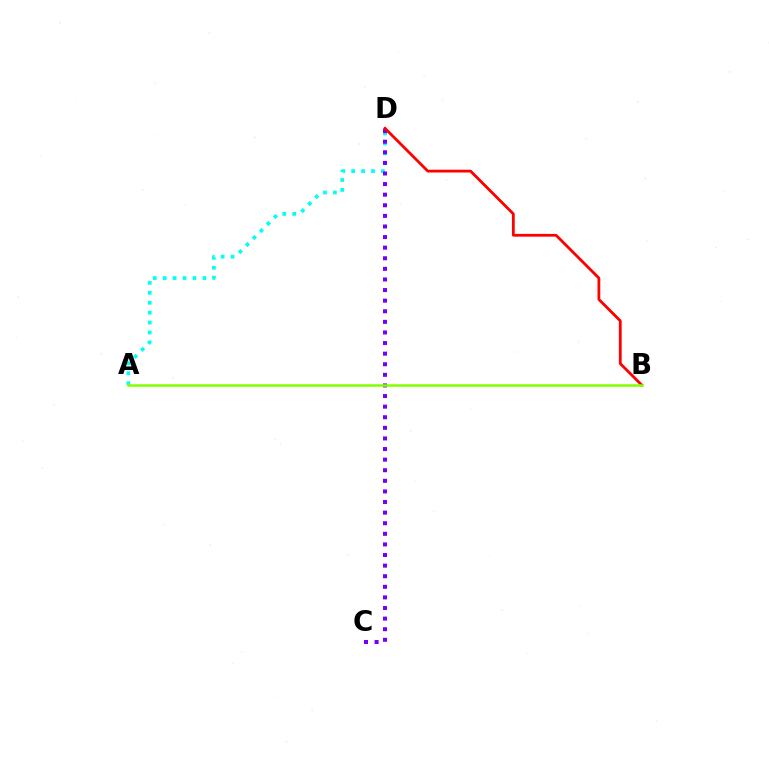{('A', 'D'): [{'color': '#00fff6', 'line_style': 'dotted', 'thickness': 2.69}], ('C', 'D'): [{'color': '#7200ff', 'line_style': 'dotted', 'thickness': 2.88}], ('B', 'D'): [{'color': '#ff0000', 'line_style': 'solid', 'thickness': 2.01}], ('A', 'B'): [{'color': '#84ff00', 'line_style': 'solid', 'thickness': 1.8}]}